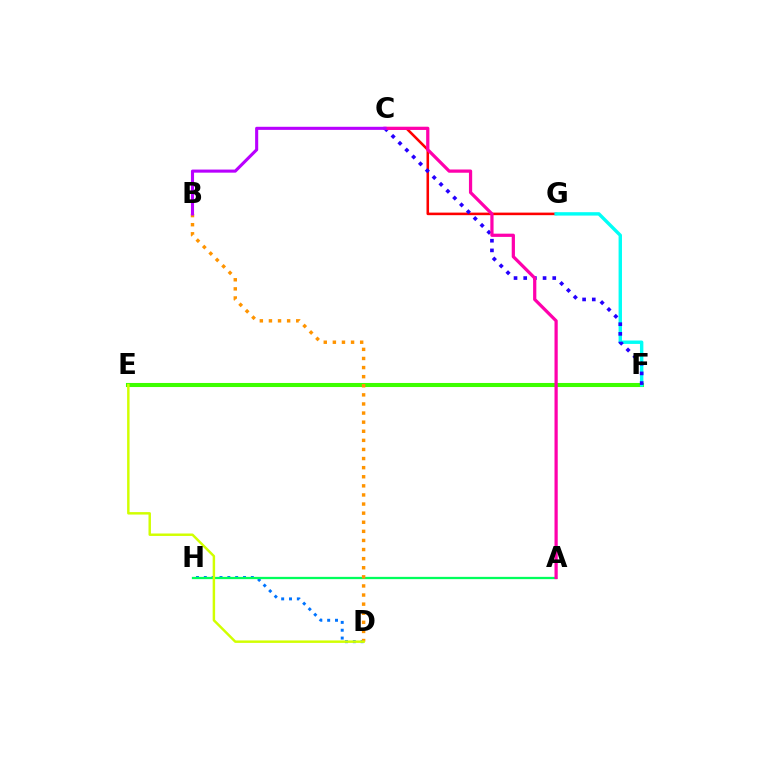{('C', 'G'): [{'color': '#ff0000', 'line_style': 'solid', 'thickness': 1.84}], ('D', 'H'): [{'color': '#0074ff', 'line_style': 'dotted', 'thickness': 2.13}], ('E', 'F'): [{'color': '#3dff00', 'line_style': 'solid', 'thickness': 2.93}], ('A', 'H'): [{'color': '#00ff5c', 'line_style': 'solid', 'thickness': 1.63}], ('B', 'D'): [{'color': '#ff9400', 'line_style': 'dotted', 'thickness': 2.47}], ('F', 'G'): [{'color': '#00fff6', 'line_style': 'solid', 'thickness': 2.45}], ('D', 'E'): [{'color': '#d1ff00', 'line_style': 'solid', 'thickness': 1.77}], ('C', 'F'): [{'color': '#2500ff', 'line_style': 'dotted', 'thickness': 2.63}], ('A', 'C'): [{'color': '#ff00ac', 'line_style': 'solid', 'thickness': 2.33}], ('B', 'C'): [{'color': '#b900ff', 'line_style': 'solid', 'thickness': 2.23}]}